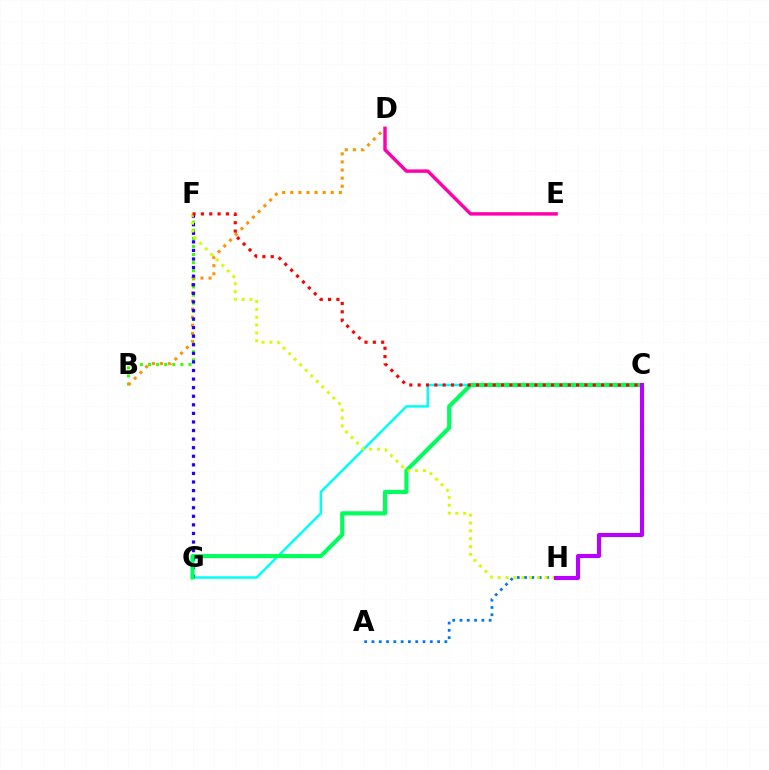{('B', 'F'): [{'color': '#3dff00', 'line_style': 'dotted', 'thickness': 2.2}], ('B', 'D'): [{'color': '#ff9400', 'line_style': 'dotted', 'thickness': 2.2}], ('C', 'G'): [{'color': '#00fff6', 'line_style': 'solid', 'thickness': 1.79}, {'color': '#00ff5c', 'line_style': 'solid', 'thickness': 2.97}], ('D', 'E'): [{'color': '#ff00ac', 'line_style': 'solid', 'thickness': 2.47}], ('A', 'H'): [{'color': '#0074ff', 'line_style': 'dotted', 'thickness': 1.98}], ('F', 'G'): [{'color': '#2500ff', 'line_style': 'dotted', 'thickness': 2.33}], ('F', 'H'): [{'color': '#d1ff00', 'line_style': 'dotted', 'thickness': 2.13}], ('C', 'F'): [{'color': '#ff0000', 'line_style': 'dotted', 'thickness': 2.27}], ('C', 'H'): [{'color': '#b900ff', 'line_style': 'solid', 'thickness': 2.95}]}